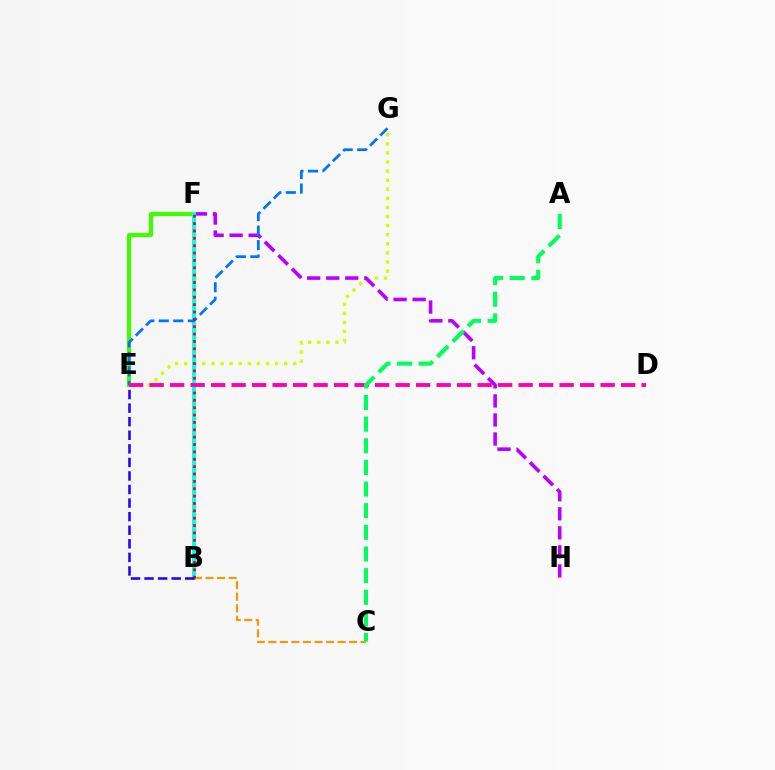{('E', 'G'): [{'color': '#d1ff00', 'line_style': 'dotted', 'thickness': 2.47}, {'color': '#0074ff', 'line_style': 'dashed', 'thickness': 1.97}], ('F', 'H'): [{'color': '#b900ff', 'line_style': 'dashed', 'thickness': 2.59}], ('E', 'F'): [{'color': '#3dff00', 'line_style': 'solid', 'thickness': 2.99}], ('B', 'F'): [{'color': '#00fff6', 'line_style': 'solid', 'thickness': 2.93}, {'color': '#ff0000', 'line_style': 'dotted', 'thickness': 2.0}], ('B', 'C'): [{'color': '#ff9400', 'line_style': 'dashed', 'thickness': 1.57}], ('B', 'E'): [{'color': '#2500ff', 'line_style': 'dashed', 'thickness': 1.84}], ('D', 'E'): [{'color': '#ff00ac', 'line_style': 'dashed', 'thickness': 2.78}], ('A', 'C'): [{'color': '#00ff5c', 'line_style': 'dashed', 'thickness': 2.94}]}